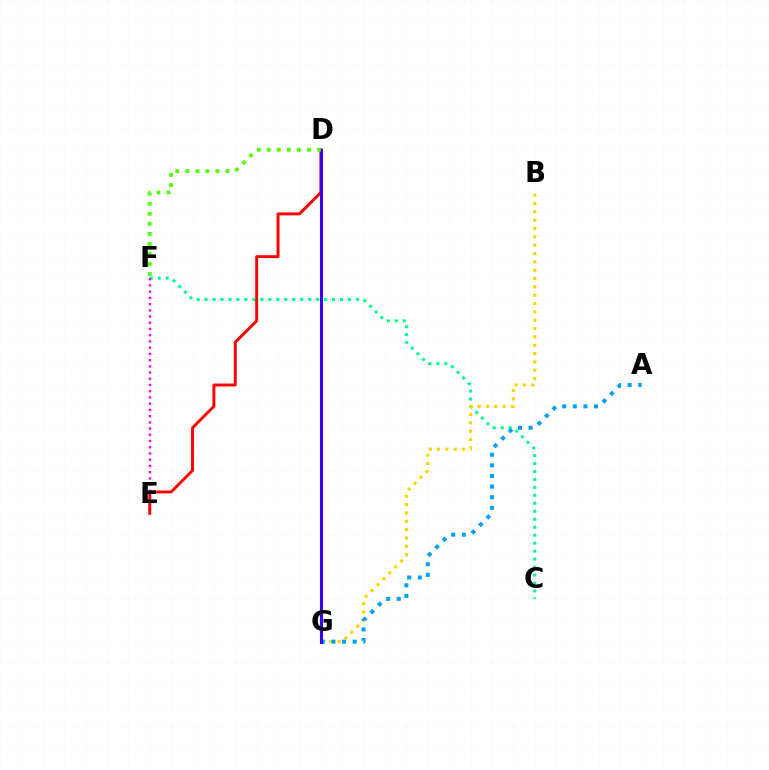{('C', 'F'): [{'color': '#00ff86', 'line_style': 'dotted', 'thickness': 2.16}], ('B', 'G'): [{'color': '#ffd500', 'line_style': 'dotted', 'thickness': 2.27}], ('E', 'F'): [{'color': '#ff00ed', 'line_style': 'dotted', 'thickness': 1.69}], ('A', 'G'): [{'color': '#009eff', 'line_style': 'dotted', 'thickness': 2.88}], ('D', 'E'): [{'color': '#ff0000', 'line_style': 'solid', 'thickness': 2.09}], ('D', 'G'): [{'color': '#3700ff', 'line_style': 'solid', 'thickness': 2.22}], ('D', 'F'): [{'color': '#4fff00', 'line_style': 'dotted', 'thickness': 2.73}]}